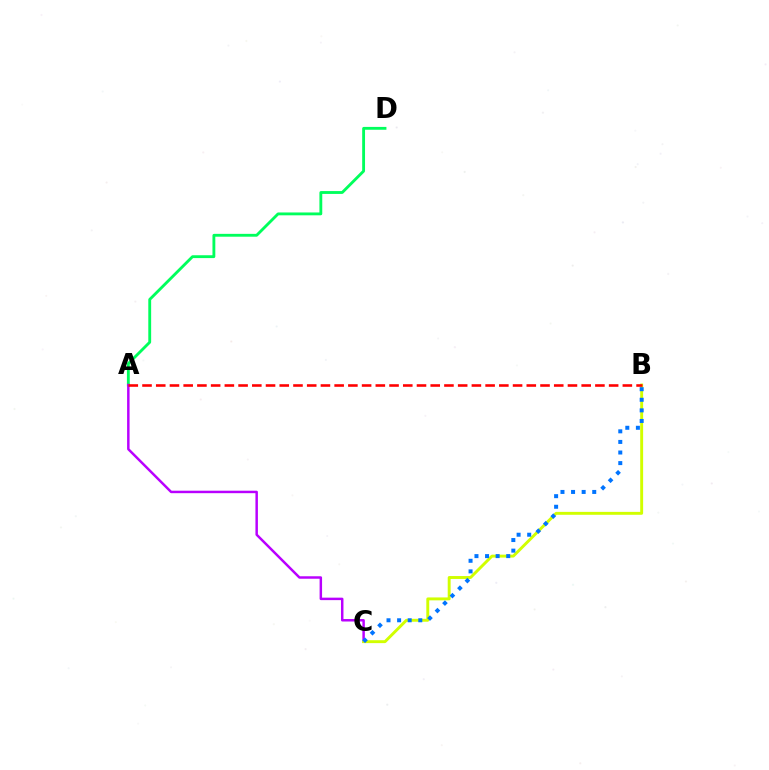{('A', 'D'): [{'color': '#00ff5c', 'line_style': 'solid', 'thickness': 2.05}], ('A', 'C'): [{'color': '#b900ff', 'line_style': 'solid', 'thickness': 1.78}], ('B', 'C'): [{'color': '#d1ff00', 'line_style': 'solid', 'thickness': 2.1}, {'color': '#0074ff', 'line_style': 'dotted', 'thickness': 2.88}], ('A', 'B'): [{'color': '#ff0000', 'line_style': 'dashed', 'thickness': 1.86}]}